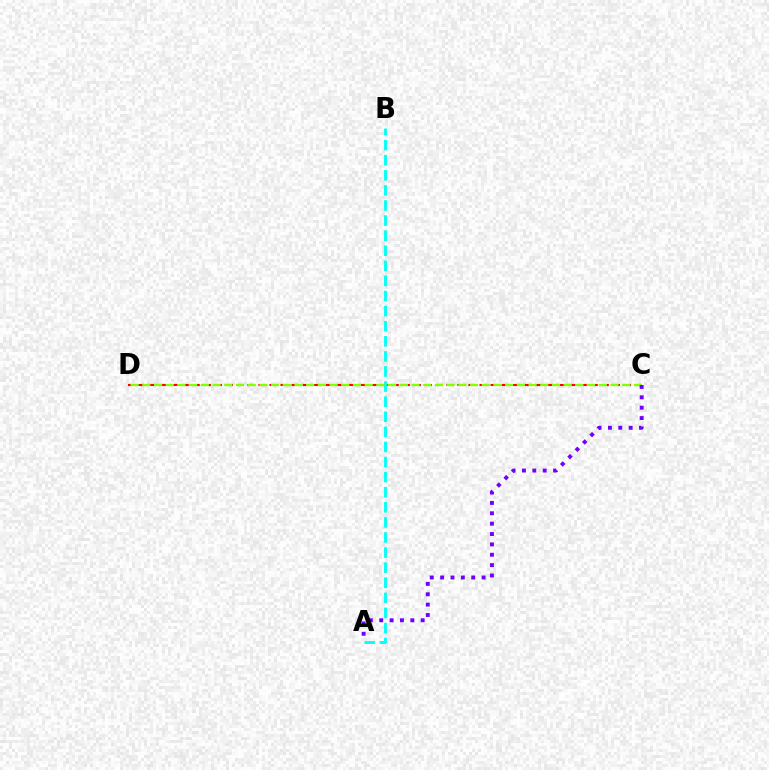{('C', 'D'): [{'color': '#ff0000', 'line_style': 'dashed', 'thickness': 1.5}, {'color': '#84ff00', 'line_style': 'dashed', 'thickness': 1.59}], ('A', 'B'): [{'color': '#00fff6', 'line_style': 'dashed', 'thickness': 2.05}], ('A', 'C'): [{'color': '#7200ff', 'line_style': 'dotted', 'thickness': 2.82}]}